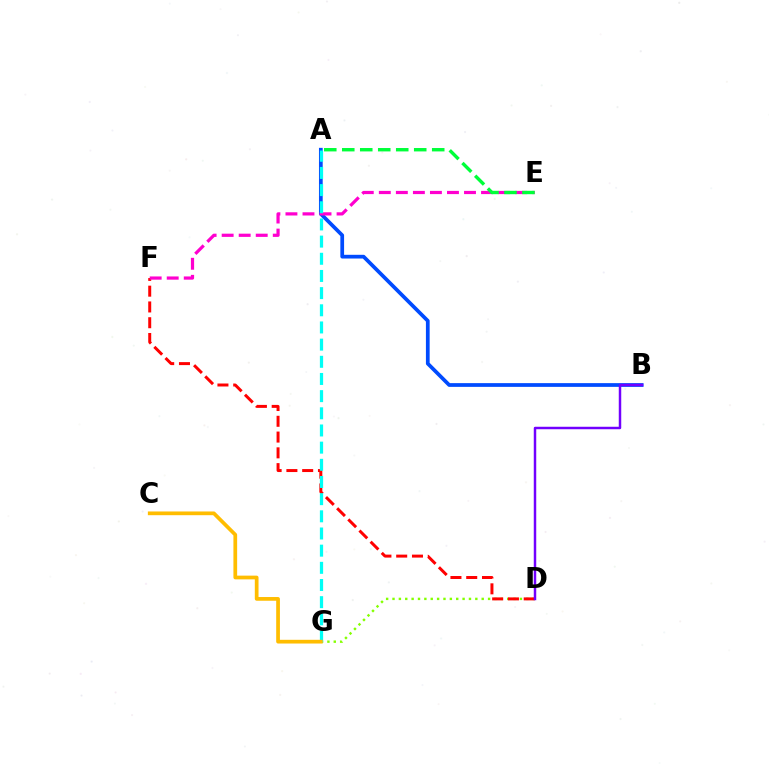{('A', 'B'): [{'color': '#004bff', 'line_style': 'solid', 'thickness': 2.69}], ('D', 'G'): [{'color': '#84ff00', 'line_style': 'dotted', 'thickness': 1.73}], ('D', 'F'): [{'color': '#ff0000', 'line_style': 'dashed', 'thickness': 2.14}], ('E', 'F'): [{'color': '#ff00cf', 'line_style': 'dashed', 'thickness': 2.31}], ('A', 'E'): [{'color': '#00ff39', 'line_style': 'dashed', 'thickness': 2.44}], ('B', 'D'): [{'color': '#7200ff', 'line_style': 'solid', 'thickness': 1.77}], ('A', 'G'): [{'color': '#00fff6', 'line_style': 'dashed', 'thickness': 2.33}], ('C', 'G'): [{'color': '#ffbd00', 'line_style': 'solid', 'thickness': 2.68}]}